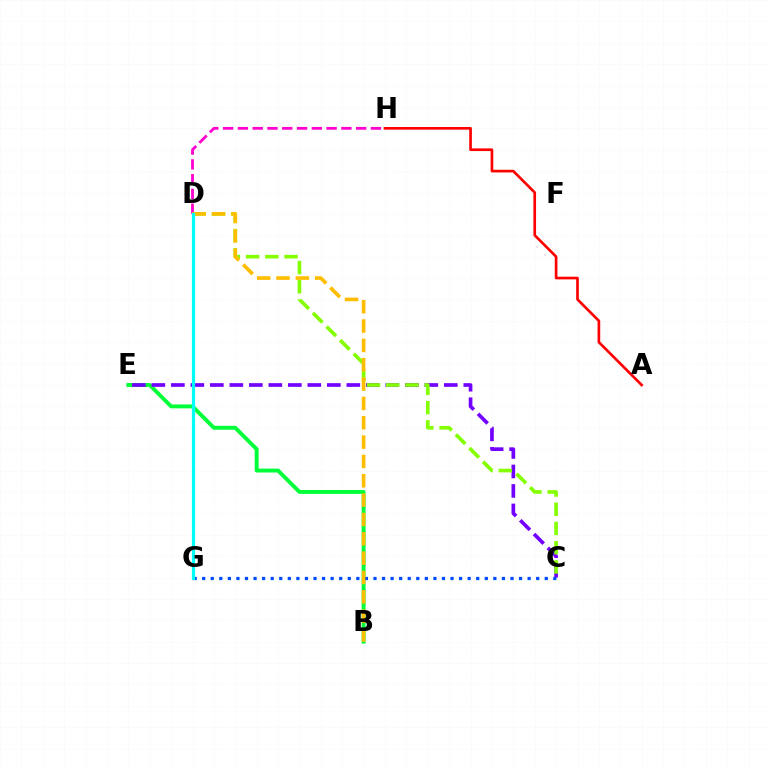{('B', 'E'): [{'color': '#00ff39', 'line_style': 'solid', 'thickness': 2.82}], ('C', 'E'): [{'color': '#7200ff', 'line_style': 'dashed', 'thickness': 2.65}], ('D', 'H'): [{'color': '#ff00cf', 'line_style': 'dashed', 'thickness': 2.01}], ('C', 'D'): [{'color': '#84ff00', 'line_style': 'dashed', 'thickness': 2.61}], ('C', 'G'): [{'color': '#004bff', 'line_style': 'dotted', 'thickness': 2.33}], ('A', 'H'): [{'color': '#ff0000', 'line_style': 'solid', 'thickness': 1.92}], ('B', 'D'): [{'color': '#ffbd00', 'line_style': 'dashed', 'thickness': 2.63}], ('D', 'G'): [{'color': '#00fff6', 'line_style': 'solid', 'thickness': 2.3}]}